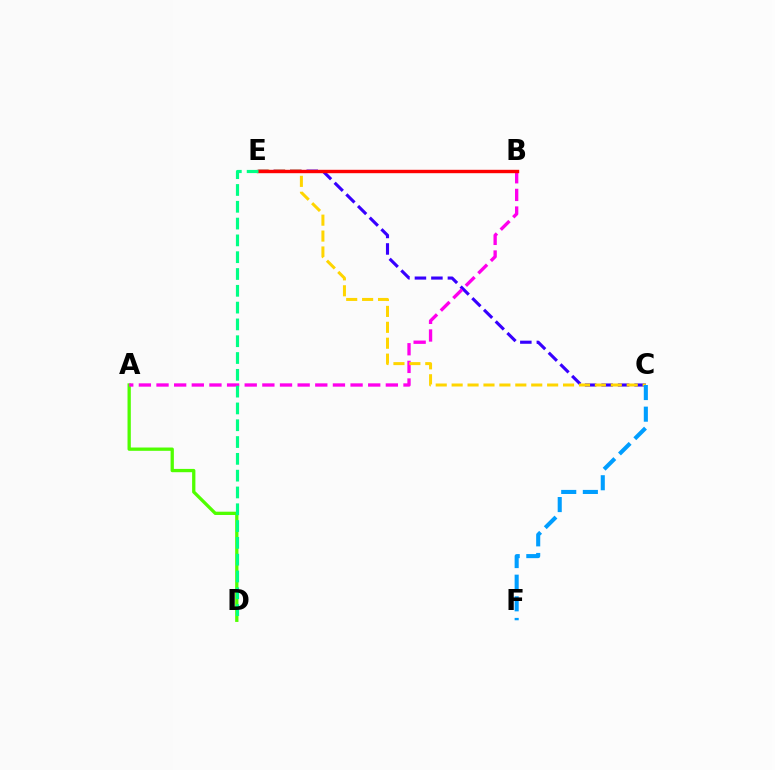{('C', 'E'): [{'color': '#3700ff', 'line_style': 'dashed', 'thickness': 2.24}, {'color': '#ffd500', 'line_style': 'dashed', 'thickness': 2.16}], ('A', 'D'): [{'color': '#4fff00', 'line_style': 'solid', 'thickness': 2.37}], ('A', 'B'): [{'color': '#ff00ed', 'line_style': 'dashed', 'thickness': 2.4}], ('C', 'F'): [{'color': '#009eff', 'line_style': 'dashed', 'thickness': 2.94}], ('B', 'E'): [{'color': '#ff0000', 'line_style': 'solid', 'thickness': 2.44}], ('D', 'E'): [{'color': '#00ff86', 'line_style': 'dashed', 'thickness': 2.28}]}